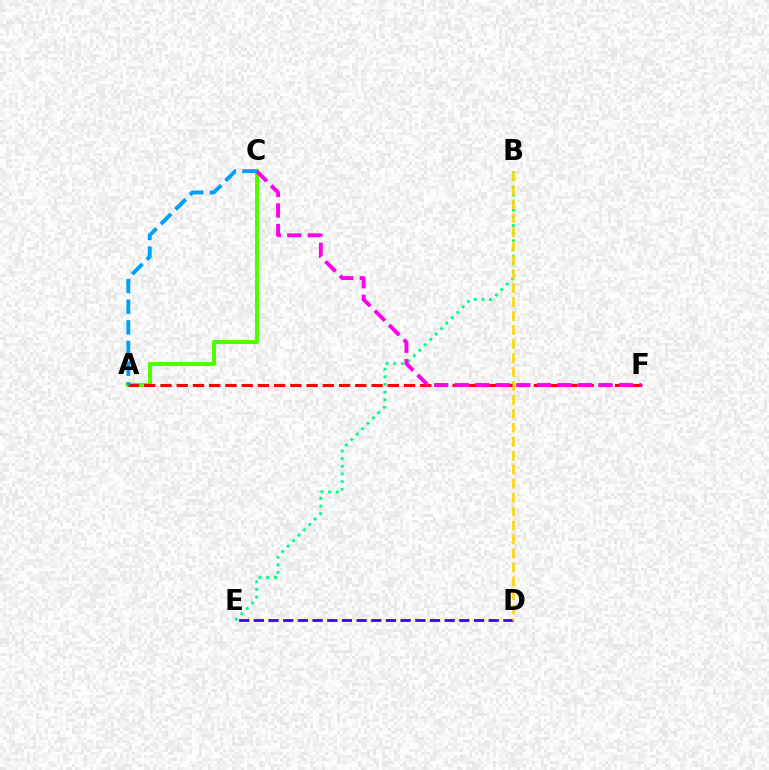{('B', 'E'): [{'color': '#00ff86', 'line_style': 'dotted', 'thickness': 2.08}], ('D', 'E'): [{'color': '#3700ff', 'line_style': 'dashed', 'thickness': 1.99}], ('A', 'C'): [{'color': '#4fff00', 'line_style': 'solid', 'thickness': 2.91}, {'color': '#009eff', 'line_style': 'dashed', 'thickness': 2.81}], ('B', 'D'): [{'color': '#ffd500', 'line_style': 'dashed', 'thickness': 1.9}], ('A', 'F'): [{'color': '#ff0000', 'line_style': 'dashed', 'thickness': 2.21}], ('C', 'F'): [{'color': '#ff00ed', 'line_style': 'dashed', 'thickness': 2.79}]}